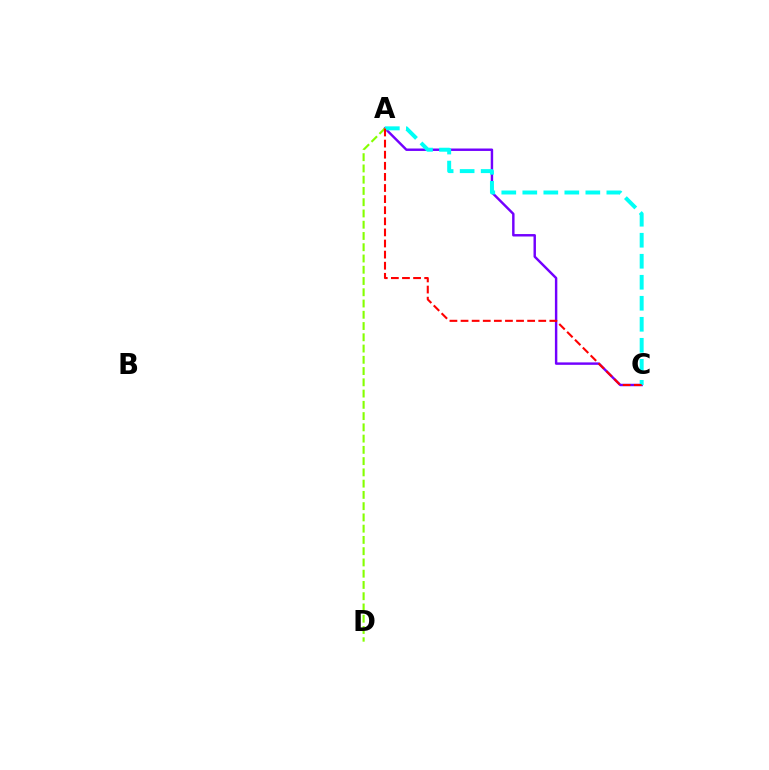{('A', 'C'): [{'color': '#7200ff', 'line_style': 'solid', 'thickness': 1.75}, {'color': '#00fff6', 'line_style': 'dashed', 'thickness': 2.85}, {'color': '#ff0000', 'line_style': 'dashed', 'thickness': 1.51}], ('A', 'D'): [{'color': '#84ff00', 'line_style': 'dashed', 'thickness': 1.53}]}